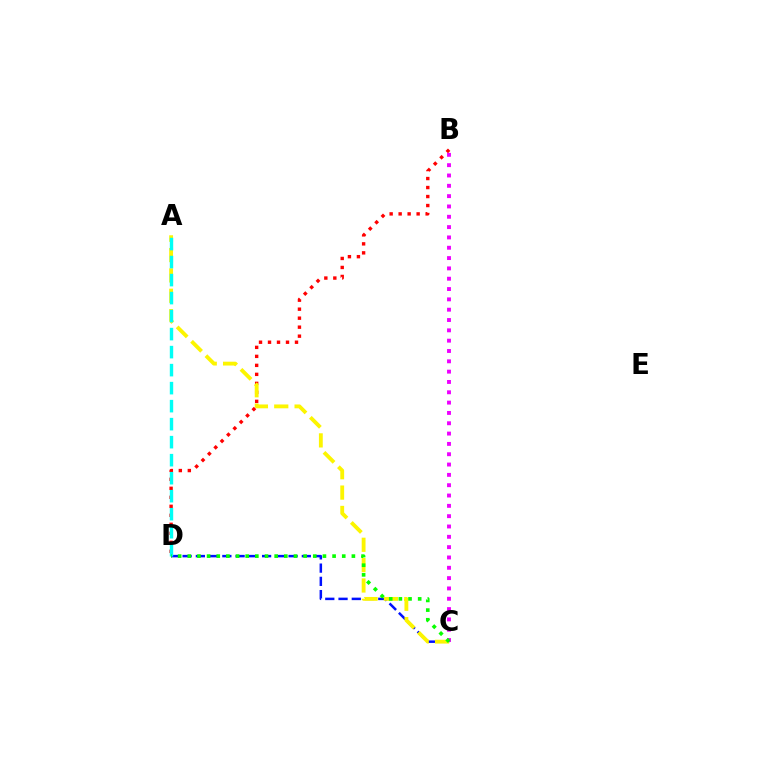{('C', 'D'): [{'color': '#0010ff', 'line_style': 'dashed', 'thickness': 1.8}, {'color': '#08ff00', 'line_style': 'dotted', 'thickness': 2.62}], ('B', 'D'): [{'color': '#ff0000', 'line_style': 'dotted', 'thickness': 2.44}], ('A', 'C'): [{'color': '#fcf500', 'line_style': 'dashed', 'thickness': 2.76}], ('B', 'C'): [{'color': '#ee00ff', 'line_style': 'dotted', 'thickness': 2.8}], ('A', 'D'): [{'color': '#00fff6', 'line_style': 'dashed', 'thickness': 2.45}]}